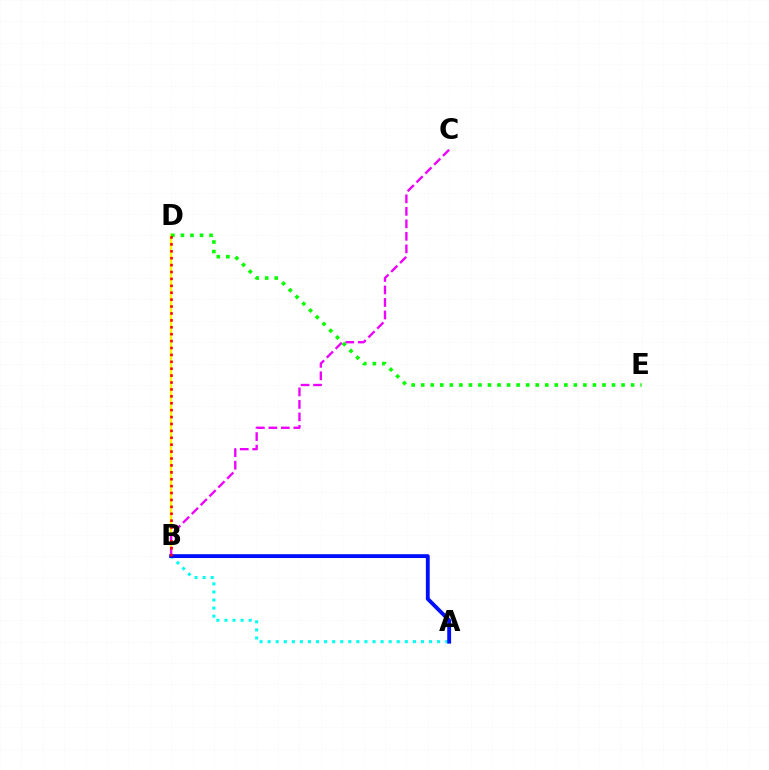{('B', 'D'): [{'color': '#fcf500', 'line_style': 'solid', 'thickness': 1.7}, {'color': '#ff0000', 'line_style': 'dotted', 'thickness': 1.88}], ('A', 'B'): [{'color': '#00fff6', 'line_style': 'dotted', 'thickness': 2.19}, {'color': '#0010ff', 'line_style': 'solid', 'thickness': 2.77}], ('B', 'C'): [{'color': '#ee00ff', 'line_style': 'dashed', 'thickness': 1.7}], ('D', 'E'): [{'color': '#08ff00', 'line_style': 'dotted', 'thickness': 2.59}]}